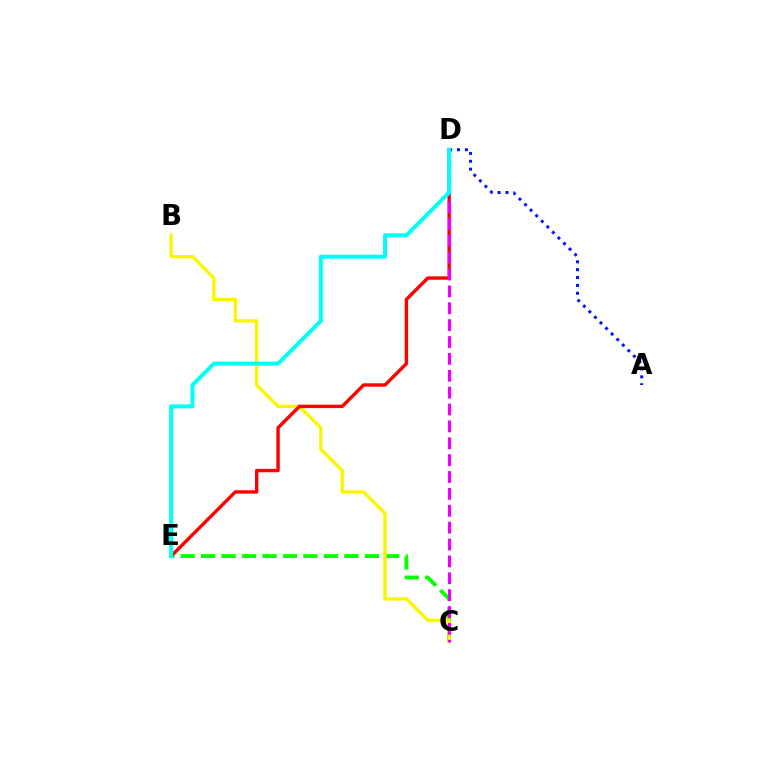{('C', 'E'): [{'color': '#08ff00', 'line_style': 'dashed', 'thickness': 2.78}], ('A', 'D'): [{'color': '#0010ff', 'line_style': 'dotted', 'thickness': 2.14}], ('B', 'C'): [{'color': '#fcf500', 'line_style': 'solid', 'thickness': 2.41}], ('D', 'E'): [{'color': '#ff0000', 'line_style': 'solid', 'thickness': 2.46}, {'color': '#00fff6', 'line_style': 'solid', 'thickness': 2.88}], ('C', 'D'): [{'color': '#ee00ff', 'line_style': 'dashed', 'thickness': 2.29}]}